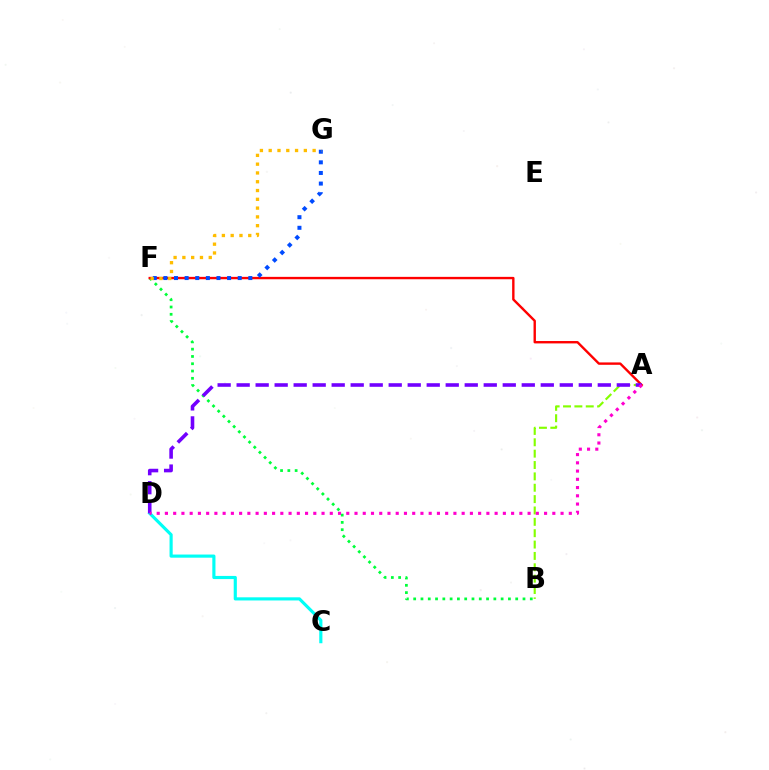{('A', 'B'): [{'color': '#84ff00', 'line_style': 'dashed', 'thickness': 1.54}], ('B', 'F'): [{'color': '#00ff39', 'line_style': 'dotted', 'thickness': 1.98}], ('A', 'F'): [{'color': '#ff0000', 'line_style': 'solid', 'thickness': 1.72}], ('F', 'G'): [{'color': '#004bff', 'line_style': 'dotted', 'thickness': 2.88}, {'color': '#ffbd00', 'line_style': 'dotted', 'thickness': 2.39}], ('C', 'D'): [{'color': '#00fff6', 'line_style': 'solid', 'thickness': 2.27}], ('A', 'D'): [{'color': '#7200ff', 'line_style': 'dashed', 'thickness': 2.58}, {'color': '#ff00cf', 'line_style': 'dotted', 'thickness': 2.24}]}